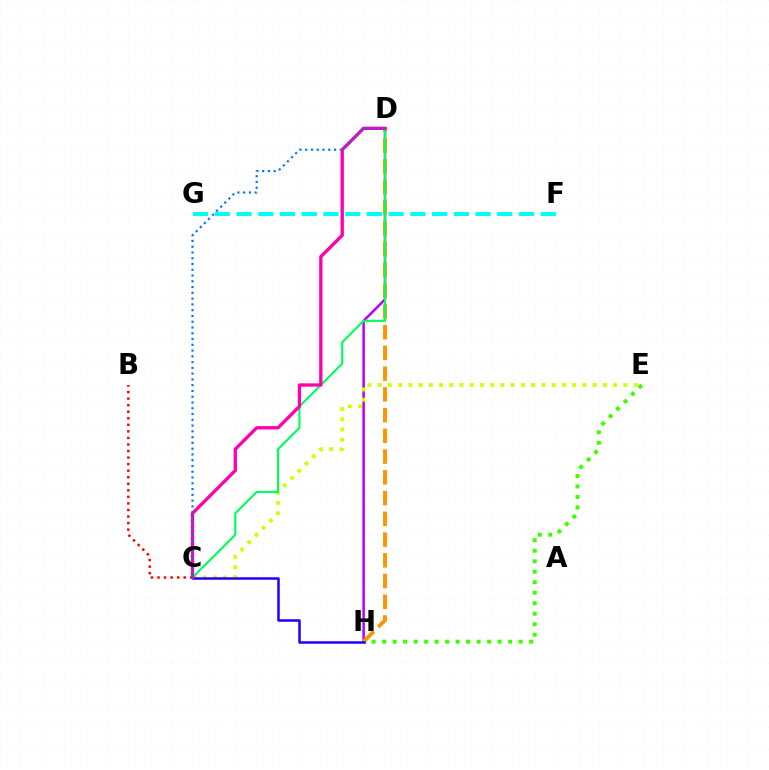{('D', 'H'): [{'color': '#b900ff', 'line_style': 'solid', 'thickness': 1.81}, {'color': '#ff9400', 'line_style': 'dashed', 'thickness': 2.82}], ('C', 'E'): [{'color': '#d1ff00', 'line_style': 'dotted', 'thickness': 2.78}], ('B', 'C'): [{'color': '#ff0000', 'line_style': 'dotted', 'thickness': 1.78}], ('C', 'D'): [{'color': '#00ff5c', 'line_style': 'solid', 'thickness': 1.54}, {'color': '#ff00ac', 'line_style': 'solid', 'thickness': 2.39}, {'color': '#0074ff', 'line_style': 'dotted', 'thickness': 1.57}], ('E', 'H'): [{'color': '#3dff00', 'line_style': 'dotted', 'thickness': 2.85}], ('F', 'G'): [{'color': '#00fff6', 'line_style': 'dashed', 'thickness': 2.95}], ('C', 'H'): [{'color': '#2500ff', 'line_style': 'solid', 'thickness': 1.82}]}